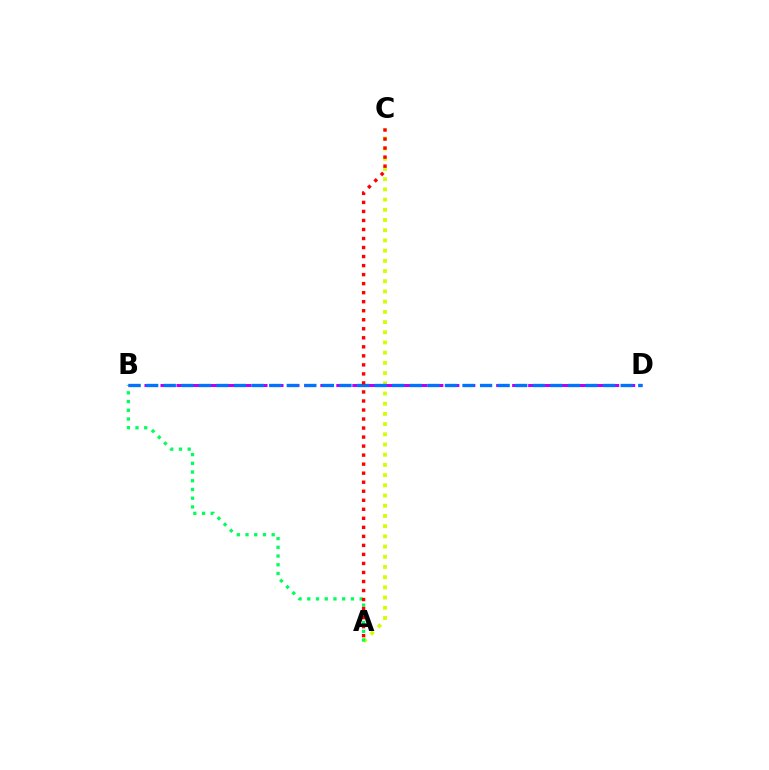{('A', 'C'): [{'color': '#d1ff00', 'line_style': 'dotted', 'thickness': 2.77}, {'color': '#ff0000', 'line_style': 'dotted', 'thickness': 2.45}], ('A', 'B'): [{'color': '#00ff5c', 'line_style': 'dotted', 'thickness': 2.37}], ('B', 'D'): [{'color': '#b900ff', 'line_style': 'dashed', 'thickness': 2.17}, {'color': '#0074ff', 'line_style': 'dashed', 'thickness': 2.39}]}